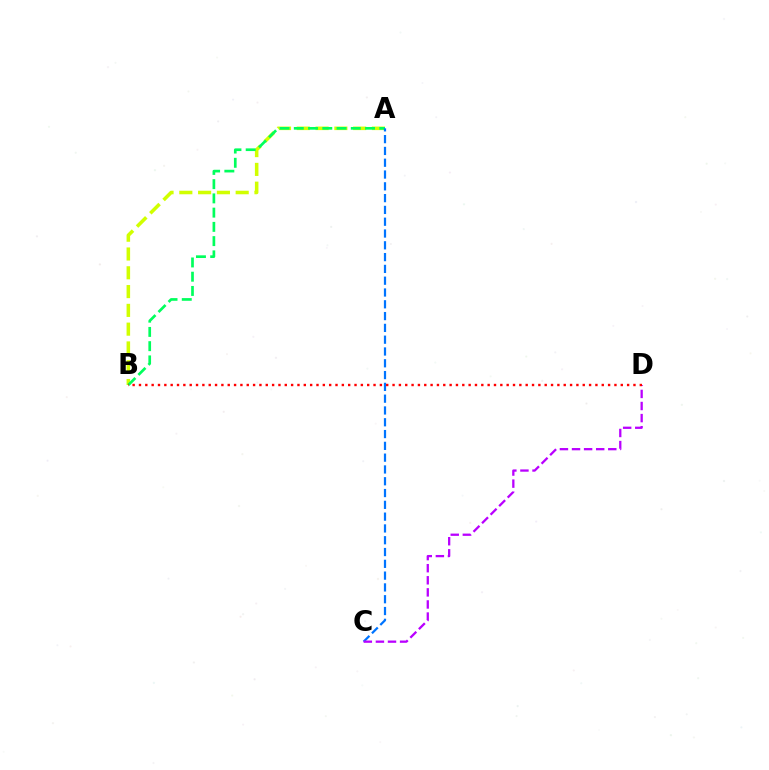{('A', 'B'): [{'color': '#d1ff00', 'line_style': 'dashed', 'thickness': 2.55}, {'color': '#00ff5c', 'line_style': 'dashed', 'thickness': 1.93}], ('A', 'C'): [{'color': '#0074ff', 'line_style': 'dashed', 'thickness': 1.6}], ('C', 'D'): [{'color': '#b900ff', 'line_style': 'dashed', 'thickness': 1.64}], ('B', 'D'): [{'color': '#ff0000', 'line_style': 'dotted', 'thickness': 1.72}]}